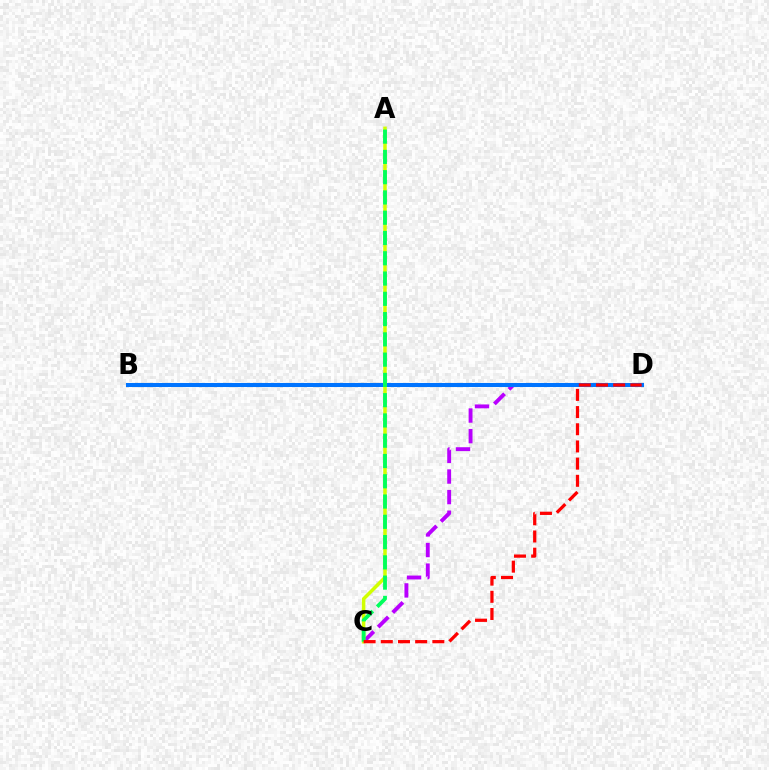{('C', 'D'): [{'color': '#b900ff', 'line_style': 'dashed', 'thickness': 2.8}, {'color': '#ff0000', 'line_style': 'dashed', 'thickness': 2.33}], ('B', 'D'): [{'color': '#0074ff', 'line_style': 'solid', 'thickness': 2.92}], ('A', 'C'): [{'color': '#d1ff00', 'line_style': 'solid', 'thickness': 2.53}, {'color': '#00ff5c', 'line_style': 'dashed', 'thickness': 2.75}]}